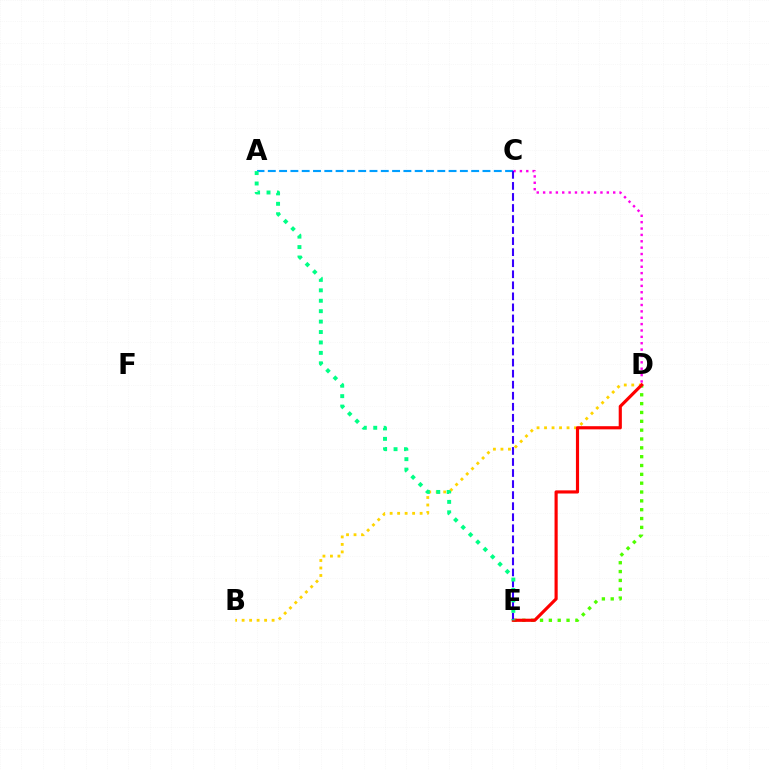{('D', 'E'): [{'color': '#4fff00', 'line_style': 'dotted', 'thickness': 2.4}, {'color': '#ff0000', 'line_style': 'solid', 'thickness': 2.27}], ('A', 'C'): [{'color': '#009eff', 'line_style': 'dashed', 'thickness': 1.53}], ('B', 'D'): [{'color': '#ffd500', 'line_style': 'dotted', 'thickness': 2.04}], ('C', 'D'): [{'color': '#ff00ed', 'line_style': 'dotted', 'thickness': 1.73}], ('C', 'E'): [{'color': '#3700ff', 'line_style': 'dashed', 'thickness': 1.5}], ('A', 'E'): [{'color': '#00ff86', 'line_style': 'dotted', 'thickness': 2.83}]}